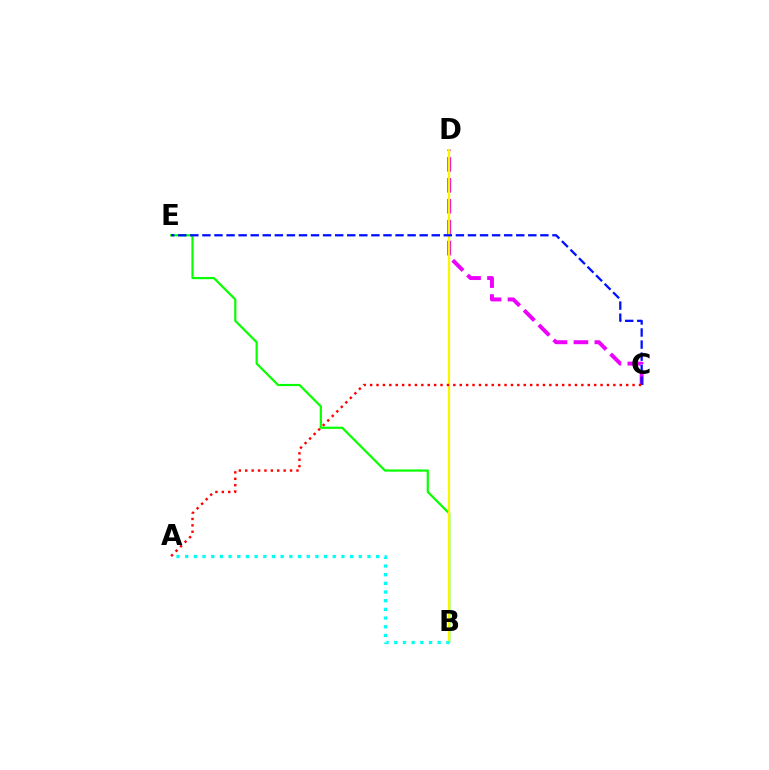{('C', 'D'): [{'color': '#ee00ff', 'line_style': 'dashed', 'thickness': 2.84}], ('B', 'E'): [{'color': '#08ff00', 'line_style': 'solid', 'thickness': 1.59}], ('B', 'D'): [{'color': '#fcf500', 'line_style': 'solid', 'thickness': 1.61}], ('C', 'E'): [{'color': '#0010ff', 'line_style': 'dashed', 'thickness': 1.64}], ('A', 'B'): [{'color': '#00fff6', 'line_style': 'dotted', 'thickness': 2.36}], ('A', 'C'): [{'color': '#ff0000', 'line_style': 'dotted', 'thickness': 1.74}]}